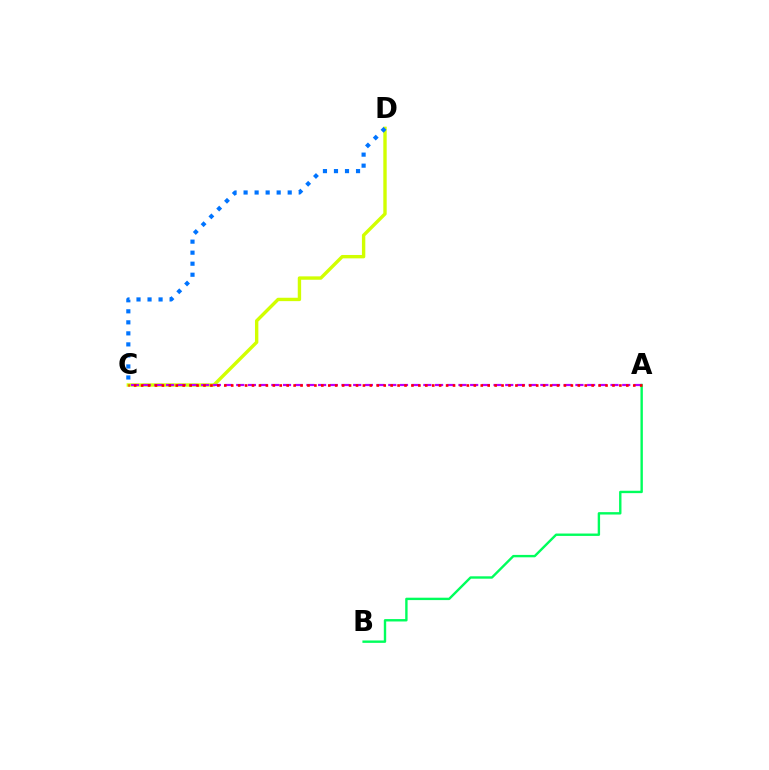{('A', 'B'): [{'color': '#00ff5c', 'line_style': 'solid', 'thickness': 1.72}], ('C', 'D'): [{'color': '#d1ff00', 'line_style': 'solid', 'thickness': 2.44}, {'color': '#0074ff', 'line_style': 'dotted', 'thickness': 3.0}], ('A', 'C'): [{'color': '#b900ff', 'line_style': 'dashed', 'thickness': 1.59}, {'color': '#ff0000', 'line_style': 'dotted', 'thickness': 1.88}]}